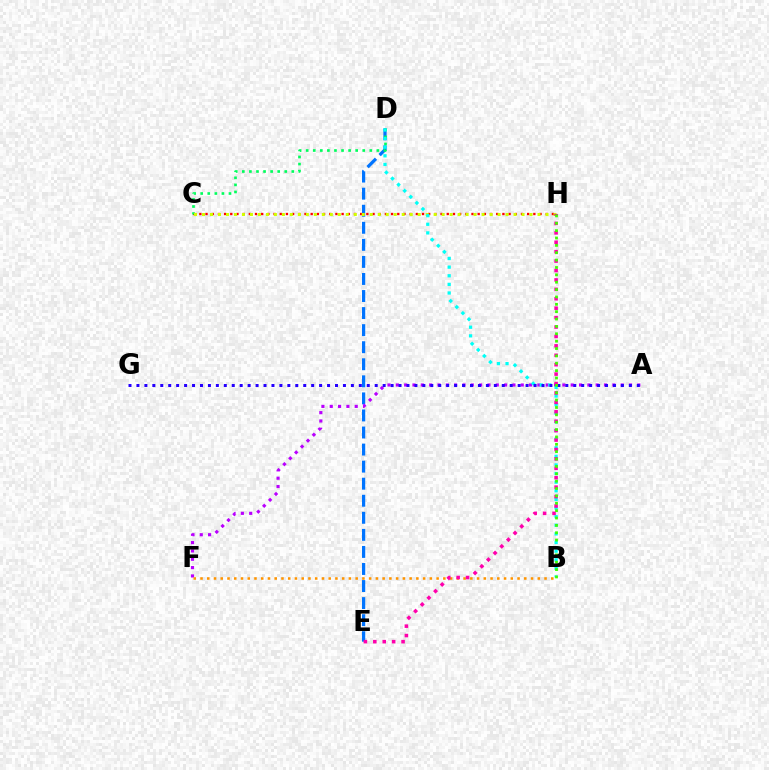{('D', 'E'): [{'color': '#0074ff', 'line_style': 'dashed', 'thickness': 2.32}], ('A', 'F'): [{'color': '#b900ff', 'line_style': 'dotted', 'thickness': 2.26}], ('C', 'H'): [{'color': '#ff0000', 'line_style': 'dotted', 'thickness': 1.68}, {'color': '#d1ff00', 'line_style': 'dotted', 'thickness': 2.17}], ('C', 'D'): [{'color': '#00ff5c', 'line_style': 'dotted', 'thickness': 1.92}], ('B', 'D'): [{'color': '#00fff6', 'line_style': 'dotted', 'thickness': 2.34}], ('A', 'G'): [{'color': '#2500ff', 'line_style': 'dotted', 'thickness': 2.16}], ('B', 'F'): [{'color': '#ff9400', 'line_style': 'dotted', 'thickness': 1.83}], ('E', 'H'): [{'color': '#ff00ac', 'line_style': 'dotted', 'thickness': 2.56}], ('B', 'H'): [{'color': '#3dff00', 'line_style': 'dotted', 'thickness': 2.0}]}